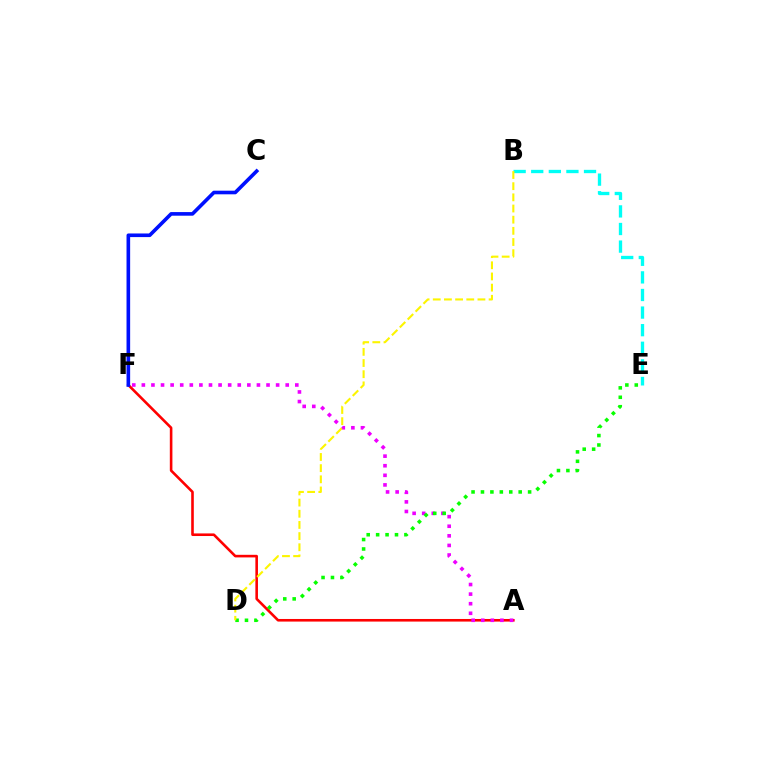{('A', 'F'): [{'color': '#ff0000', 'line_style': 'solid', 'thickness': 1.87}, {'color': '#ee00ff', 'line_style': 'dotted', 'thickness': 2.61}], ('C', 'F'): [{'color': '#0010ff', 'line_style': 'solid', 'thickness': 2.61}], ('D', 'E'): [{'color': '#08ff00', 'line_style': 'dotted', 'thickness': 2.56}], ('B', 'E'): [{'color': '#00fff6', 'line_style': 'dashed', 'thickness': 2.39}], ('B', 'D'): [{'color': '#fcf500', 'line_style': 'dashed', 'thickness': 1.52}]}